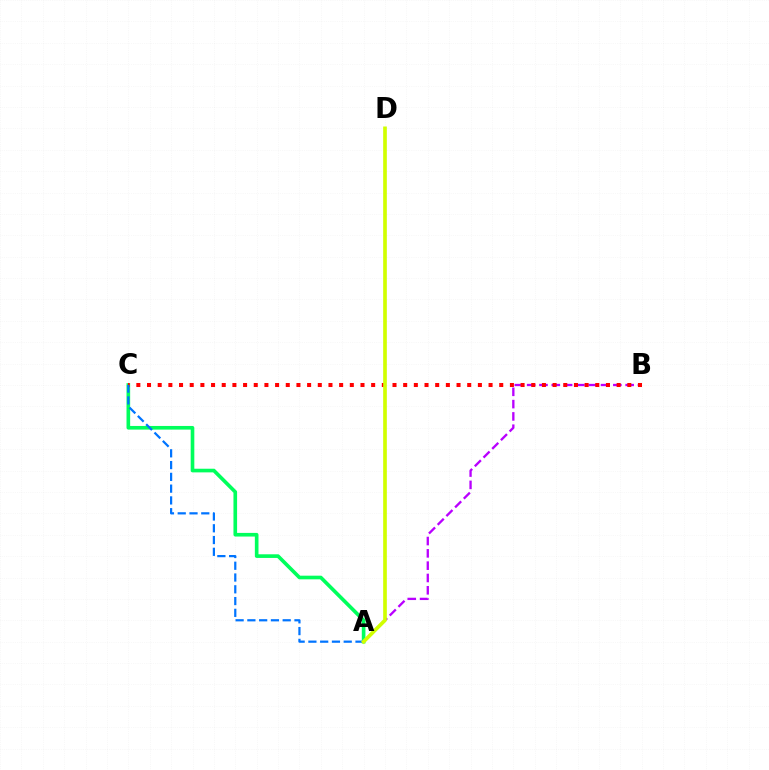{('A', 'B'): [{'color': '#b900ff', 'line_style': 'dashed', 'thickness': 1.67}], ('A', 'C'): [{'color': '#00ff5c', 'line_style': 'solid', 'thickness': 2.62}, {'color': '#0074ff', 'line_style': 'dashed', 'thickness': 1.6}], ('B', 'C'): [{'color': '#ff0000', 'line_style': 'dotted', 'thickness': 2.9}], ('A', 'D'): [{'color': '#d1ff00', 'line_style': 'solid', 'thickness': 2.64}]}